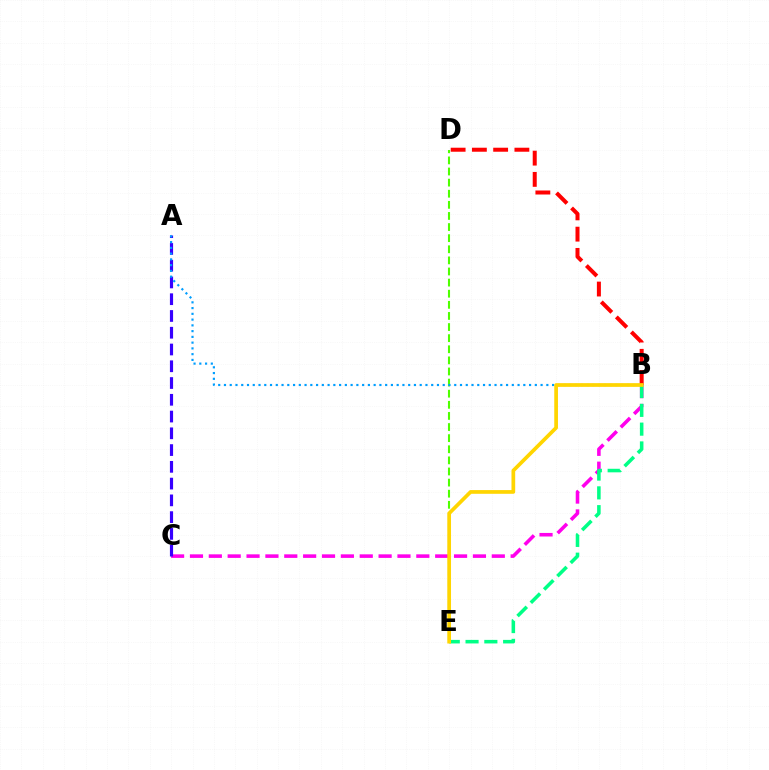{('B', 'C'): [{'color': '#ff00ed', 'line_style': 'dashed', 'thickness': 2.56}], ('B', 'E'): [{'color': '#00ff86', 'line_style': 'dashed', 'thickness': 2.55}, {'color': '#ffd500', 'line_style': 'solid', 'thickness': 2.68}], ('D', 'E'): [{'color': '#4fff00', 'line_style': 'dashed', 'thickness': 1.51}], ('B', 'D'): [{'color': '#ff0000', 'line_style': 'dashed', 'thickness': 2.89}], ('A', 'C'): [{'color': '#3700ff', 'line_style': 'dashed', 'thickness': 2.28}], ('A', 'B'): [{'color': '#009eff', 'line_style': 'dotted', 'thickness': 1.56}]}